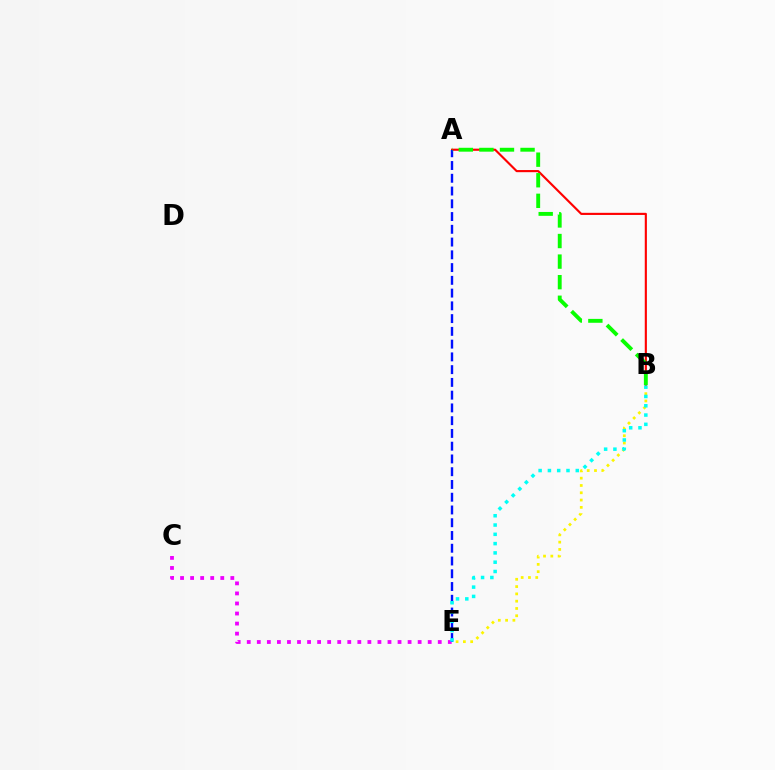{('C', 'E'): [{'color': '#ee00ff', 'line_style': 'dotted', 'thickness': 2.73}], ('B', 'E'): [{'color': '#fcf500', 'line_style': 'dotted', 'thickness': 1.98}, {'color': '#00fff6', 'line_style': 'dotted', 'thickness': 2.52}], ('A', 'B'): [{'color': '#ff0000', 'line_style': 'solid', 'thickness': 1.54}, {'color': '#08ff00', 'line_style': 'dashed', 'thickness': 2.8}], ('A', 'E'): [{'color': '#0010ff', 'line_style': 'dashed', 'thickness': 1.73}]}